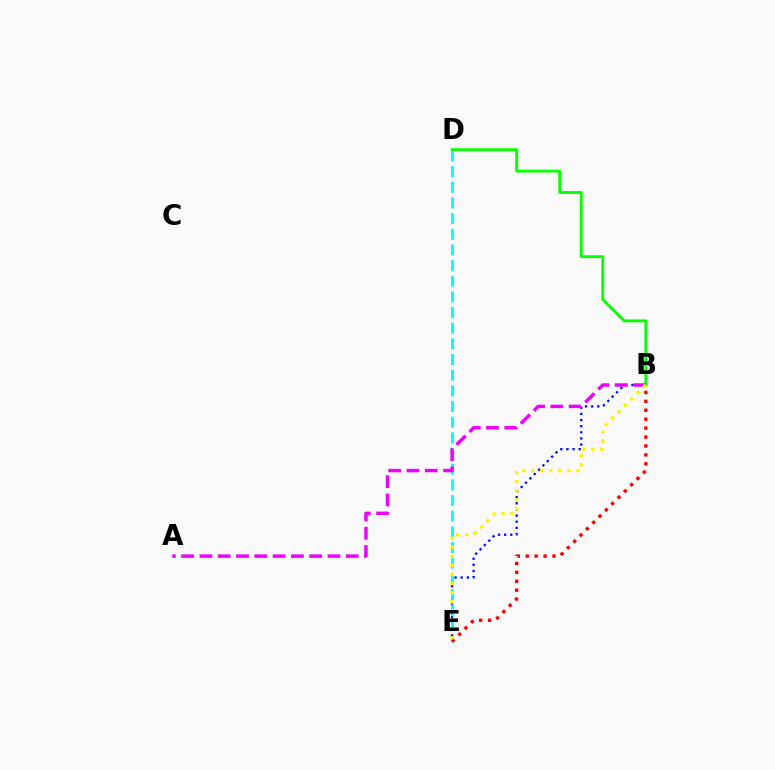{('B', 'E'): [{'color': '#0010ff', 'line_style': 'dotted', 'thickness': 1.67}, {'color': '#ff0000', 'line_style': 'dotted', 'thickness': 2.42}, {'color': '#fcf500', 'line_style': 'dotted', 'thickness': 2.46}], ('D', 'E'): [{'color': '#00fff6', 'line_style': 'dashed', 'thickness': 2.13}], ('B', 'D'): [{'color': '#08ff00', 'line_style': 'solid', 'thickness': 2.07}], ('A', 'B'): [{'color': '#ee00ff', 'line_style': 'dashed', 'thickness': 2.48}]}